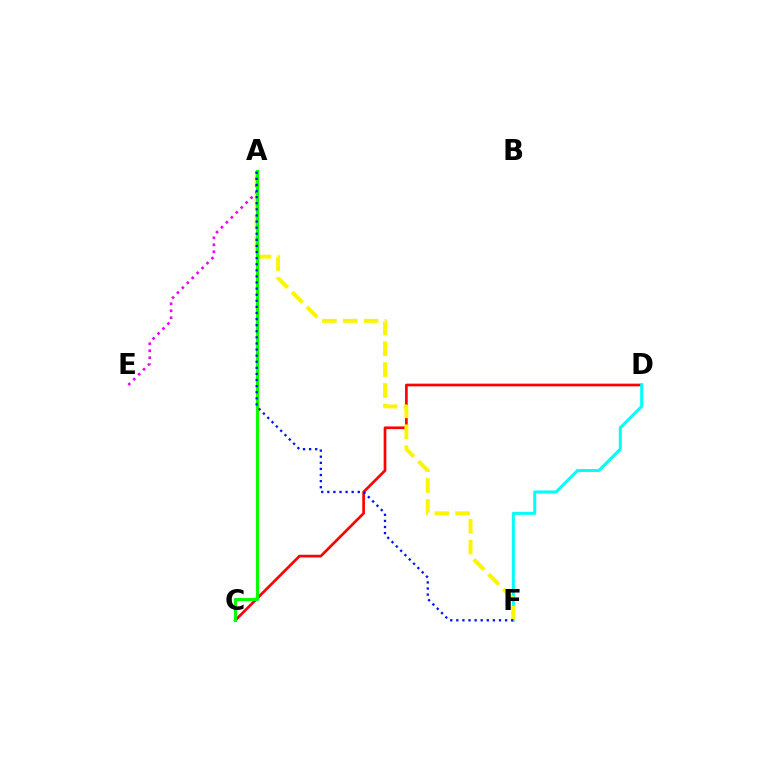{('C', 'D'): [{'color': '#ff0000', 'line_style': 'solid', 'thickness': 1.93}], ('D', 'F'): [{'color': '#00fff6', 'line_style': 'solid', 'thickness': 2.15}], ('A', 'F'): [{'color': '#fcf500', 'line_style': 'dashed', 'thickness': 2.84}, {'color': '#0010ff', 'line_style': 'dotted', 'thickness': 1.66}], ('A', 'E'): [{'color': '#ee00ff', 'line_style': 'dotted', 'thickness': 1.89}], ('A', 'C'): [{'color': '#08ff00', 'line_style': 'solid', 'thickness': 2.26}]}